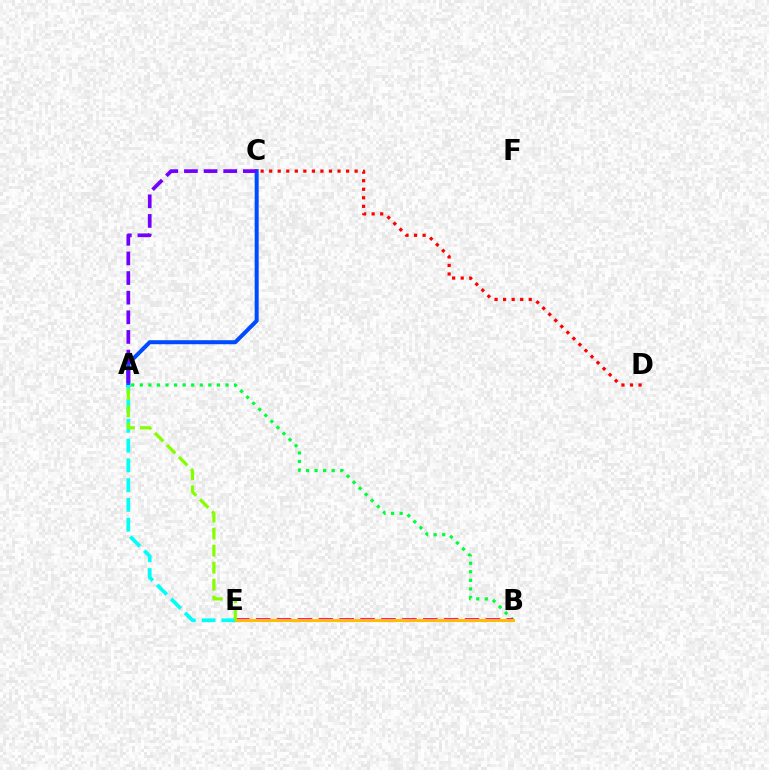{('A', 'C'): [{'color': '#004bff', 'line_style': 'solid', 'thickness': 2.89}, {'color': '#7200ff', 'line_style': 'dashed', 'thickness': 2.67}], ('A', 'B'): [{'color': '#00ff39', 'line_style': 'dotted', 'thickness': 2.33}], ('C', 'D'): [{'color': '#ff0000', 'line_style': 'dotted', 'thickness': 2.32}], ('B', 'E'): [{'color': '#ff00cf', 'line_style': 'dashed', 'thickness': 2.84}, {'color': '#ffbd00', 'line_style': 'solid', 'thickness': 2.22}], ('A', 'E'): [{'color': '#00fff6', 'line_style': 'dashed', 'thickness': 2.69}, {'color': '#84ff00', 'line_style': 'dashed', 'thickness': 2.31}]}